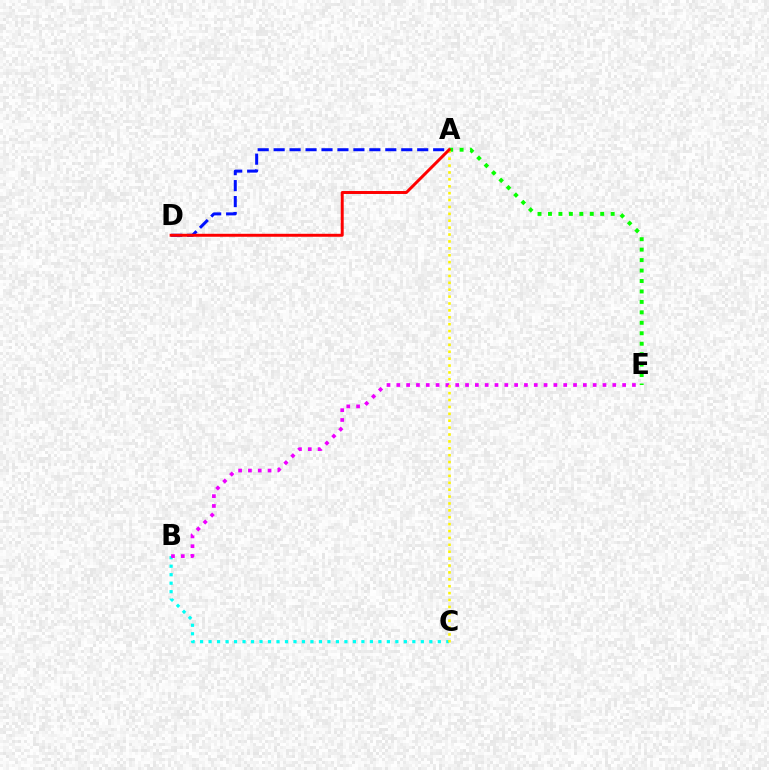{('A', 'D'): [{'color': '#0010ff', 'line_style': 'dashed', 'thickness': 2.17}, {'color': '#ff0000', 'line_style': 'solid', 'thickness': 2.13}], ('A', 'E'): [{'color': '#08ff00', 'line_style': 'dotted', 'thickness': 2.84}], ('B', 'C'): [{'color': '#00fff6', 'line_style': 'dotted', 'thickness': 2.31}], ('B', 'E'): [{'color': '#ee00ff', 'line_style': 'dotted', 'thickness': 2.67}], ('A', 'C'): [{'color': '#fcf500', 'line_style': 'dotted', 'thickness': 1.87}]}